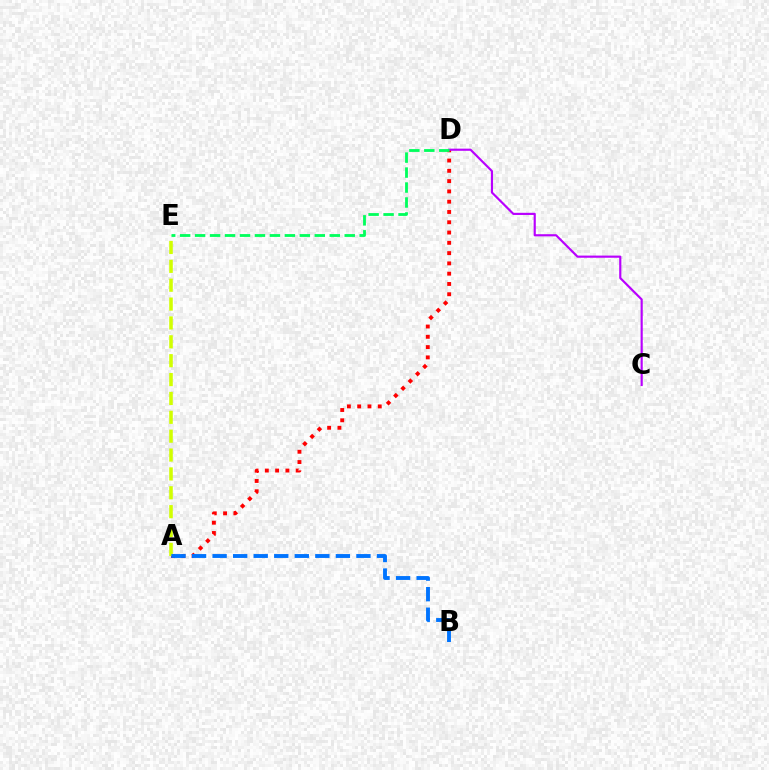{('A', 'D'): [{'color': '#ff0000', 'line_style': 'dotted', 'thickness': 2.79}], ('C', 'D'): [{'color': '#b900ff', 'line_style': 'solid', 'thickness': 1.55}], ('A', 'E'): [{'color': '#d1ff00', 'line_style': 'dashed', 'thickness': 2.56}], ('D', 'E'): [{'color': '#00ff5c', 'line_style': 'dashed', 'thickness': 2.03}], ('A', 'B'): [{'color': '#0074ff', 'line_style': 'dashed', 'thickness': 2.79}]}